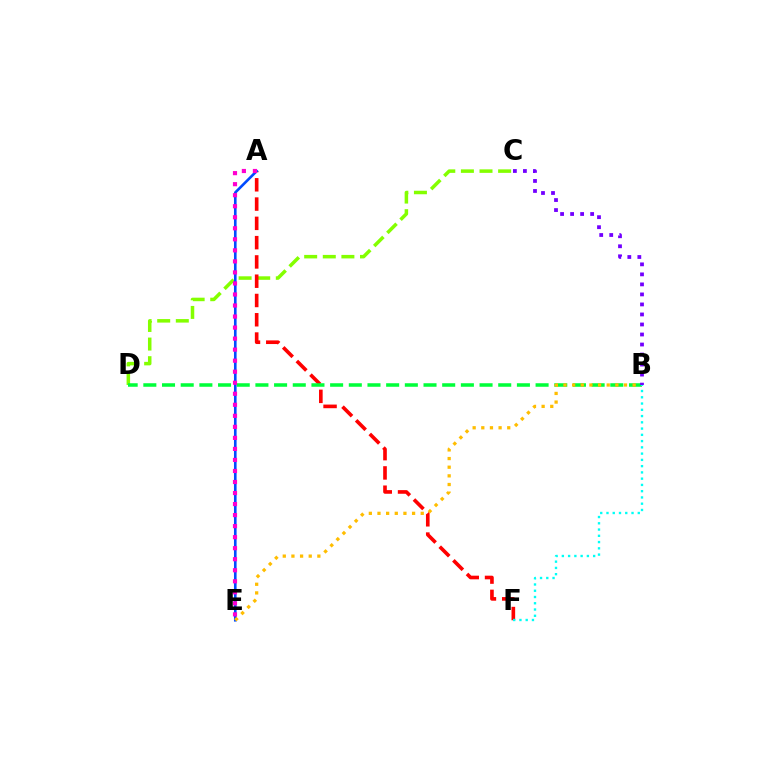{('C', 'D'): [{'color': '#84ff00', 'line_style': 'dashed', 'thickness': 2.53}], ('A', 'F'): [{'color': '#ff0000', 'line_style': 'dashed', 'thickness': 2.62}], ('A', 'E'): [{'color': '#004bff', 'line_style': 'solid', 'thickness': 1.89}, {'color': '#ff00cf', 'line_style': 'dotted', 'thickness': 3.0}], ('B', 'D'): [{'color': '#00ff39', 'line_style': 'dashed', 'thickness': 2.54}], ('B', 'E'): [{'color': '#ffbd00', 'line_style': 'dotted', 'thickness': 2.35}], ('B', 'F'): [{'color': '#00fff6', 'line_style': 'dotted', 'thickness': 1.7}], ('B', 'C'): [{'color': '#7200ff', 'line_style': 'dotted', 'thickness': 2.72}]}